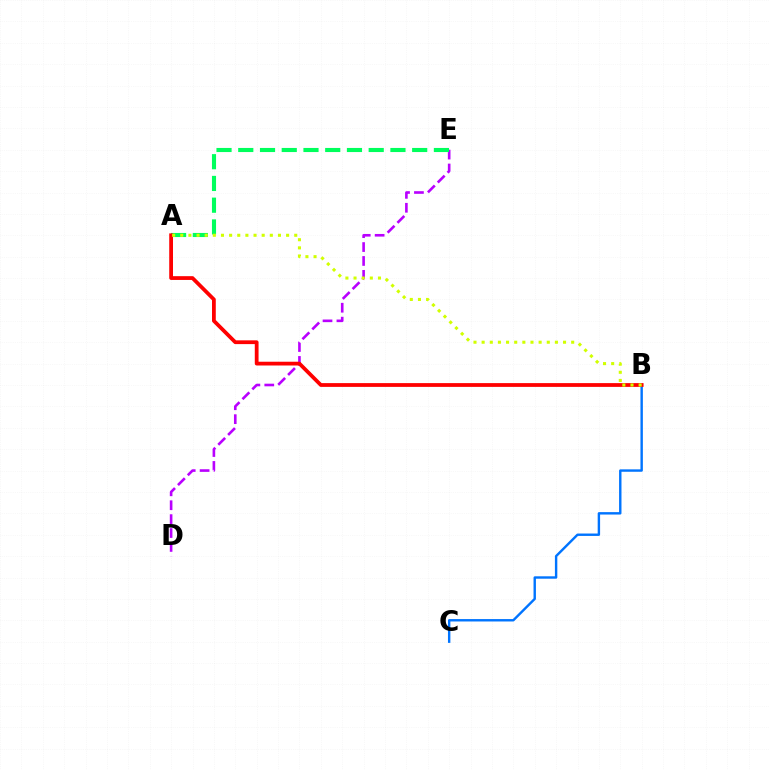{('D', 'E'): [{'color': '#b900ff', 'line_style': 'dashed', 'thickness': 1.89}], ('B', 'C'): [{'color': '#0074ff', 'line_style': 'solid', 'thickness': 1.73}], ('A', 'E'): [{'color': '#00ff5c', 'line_style': 'dashed', 'thickness': 2.95}], ('A', 'B'): [{'color': '#ff0000', 'line_style': 'solid', 'thickness': 2.72}, {'color': '#d1ff00', 'line_style': 'dotted', 'thickness': 2.21}]}